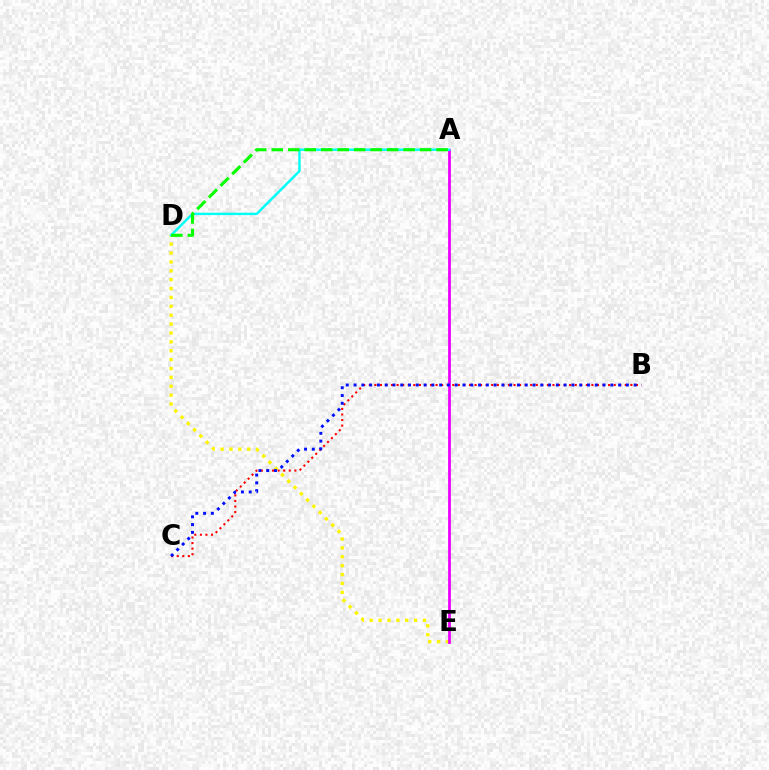{('B', 'C'): [{'color': '#ff0000', 'line_style': 'dotted', 'thickness': 1.51}, {'color': '#0010ff', 'line_style': 'dotted', 'thickness': 2.11}], ('D', 'E'): [{'color': '#fcf500', 'line_style': 'dotted', 'thickness': 2.41}], ('A', 'E'): [{'color': '#ee00ff', 'line_style': 'solid', 'thickness': 2.01}], ('A', 'D'): [{'color': '#00fff6', 'line_style': 'solid', 'thickness': 1.74}, {'color': '#08ff00', 'line_style': 'dashed', 'thickness': 2.24}]}